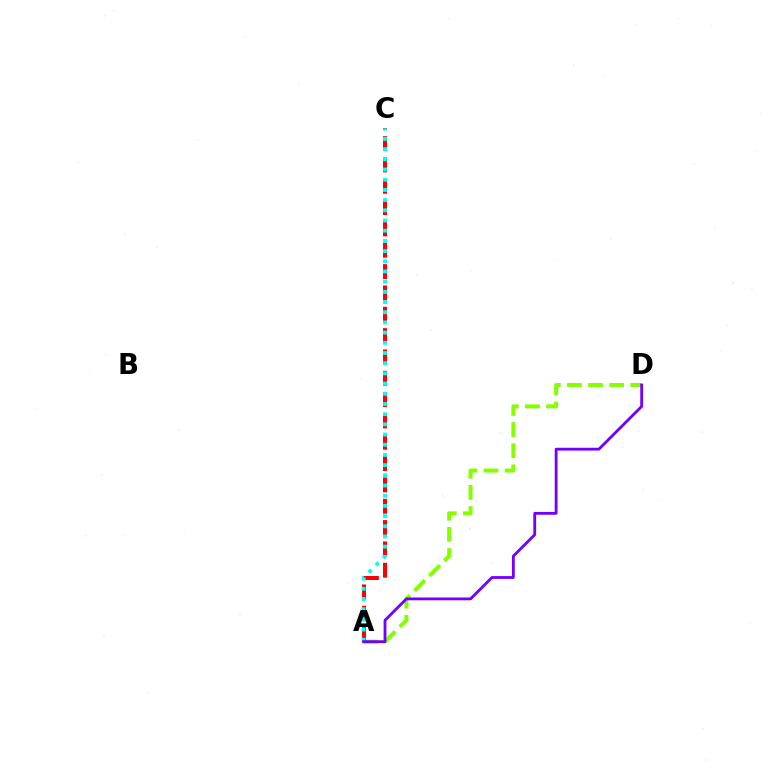{('A', 'D'): [{'color': '#84ff00', 'line_style': 'dashed', 'thickness': 2.87}, {'color': '#7200ff', 'line_style': 'solid', 'thickness': 2.03}], ('A', 'C'): [{'color': '#ff0000', 'line_style': 'dashed', 'thickness': 2.9}, {'color': '#00fff6', 'line_style': 'dotted', 'thickness': 2.77}]}